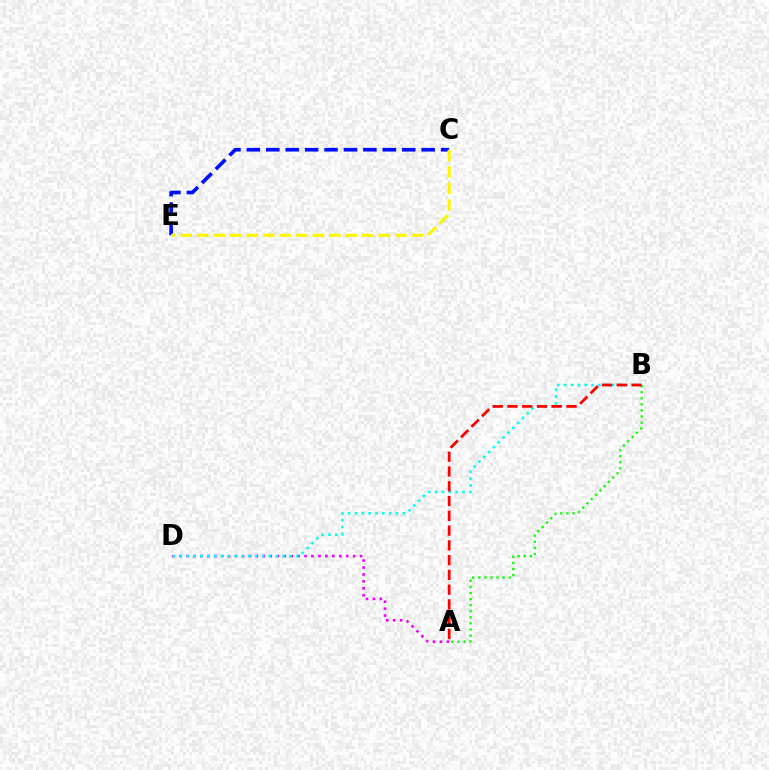{('A', 'D'): [{'color': '#ee00ff', 'line_style': 'dotted', 'thickness': 1.89}], ('C', 'E'): [{'color': '#0010ff', 'line_style': 'dashed', 'thickness': 2.64}, {'color': '#fcf500', 'line_style': 'dashed', 'thickness': 2.24}], ('B', 'D'): [{'color': '#00fff6', 'line_style': 'dotted', 'thickness': 1.86}], ('A', 'B'): [{'color': '#08ff00', 'line_style': 'dotted', 'thickness': 1.65}, {'color': '#ff0000', 'line_style': 'dashed', 'thickness': 2.01}]}